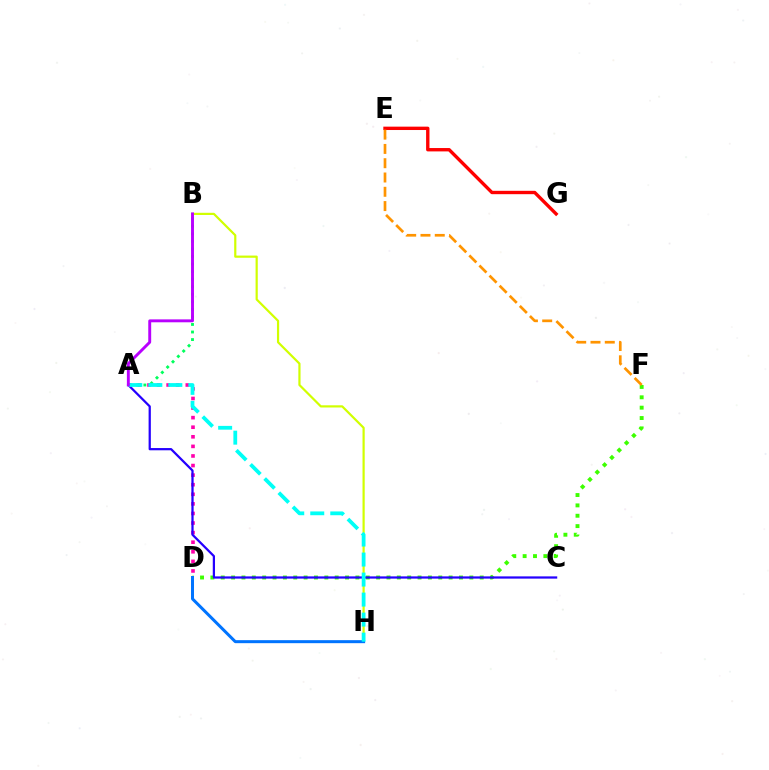{('B', 'H'): [{'color': '#d1ff00', 'line_style': 'solid', 'thickness': 1.58}], ('D', 'F'): [{'color': '#3dff00', 'line_style': 'dotted', 'thickness': 2.81}], ('A', 'D'): [{'color': '#ff00ac', 'line_style': 'dotted', 'thickness': 2.6}], ('E', 'G'): [{'color': '#ff0000', 'line_style': 'solid', 'thickness': 2.43}], ('D', 'H'): [{'color': '#0074ff', 'line_style': 'solid', 'thickness': 2.17}], ('A', 'C'): [{'color': '#2500ff', 'line_style': 'solid', 'thickness': 1.61}], ('A', 'B'): [{'color': '#00ff5c', 'line_style': 'dotted', 'thickness': 2.05}, {'color': '#b900ff', 'line_style': 'solid', 'thickness': 2.1}], ('E', 'F'): [{'color': '#ff9400', 'line_style': 'dashed', 'thickness': 1.94}], ('A', 'H'): [{'color': '#00fff6', 'line_style': 'dashed', 'thickness': 2.72}]}